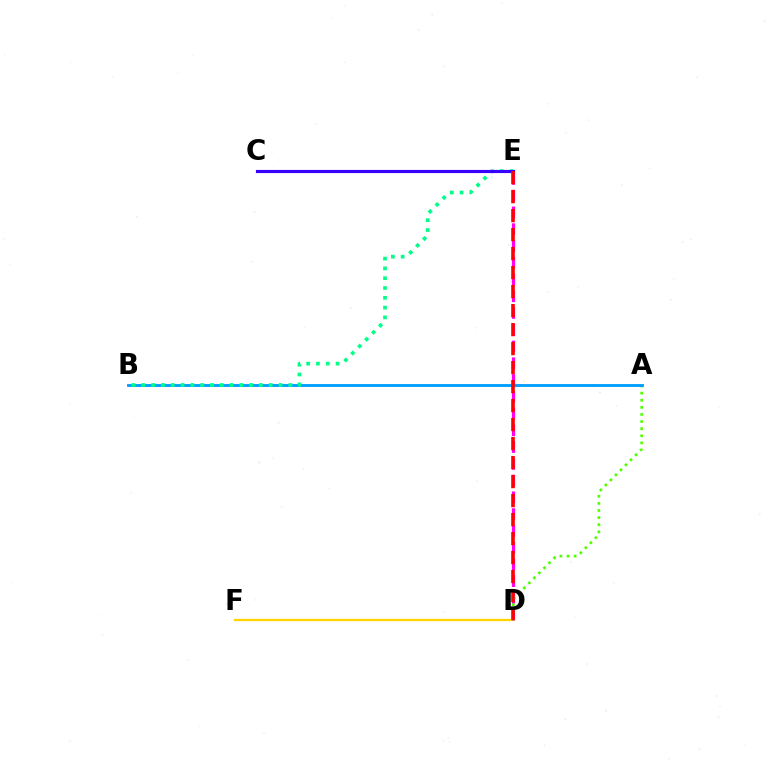{('D', 'F'): [{'color': '#ffd500', 'line_style': 'solid', 'thickness': 1.66}], ('D', 'E'): [{'color': '#ff00ed', 'line_style': 'dashed', 'thickness': 2.28}, {'color': '#ff0000', 'line_style': 'dashed', 'thickness': 2.58}], ('A', 'D'): [{'color': '#4fff00', 'line_style': 'dotted', 'thickness': 1.93}], ('A', 'B'): [{'color': '#009eff', 'line_style': 'solid', 'thickness': 2.06}], ('B', 'E'): [{'color': '#00ff86', 'line_style': 'dotted', 'thickness': 2.66}], ('C', 'E'): [{'color': '#3700ff', 'line_style': 'solid', 'thickness': 2.27}]}